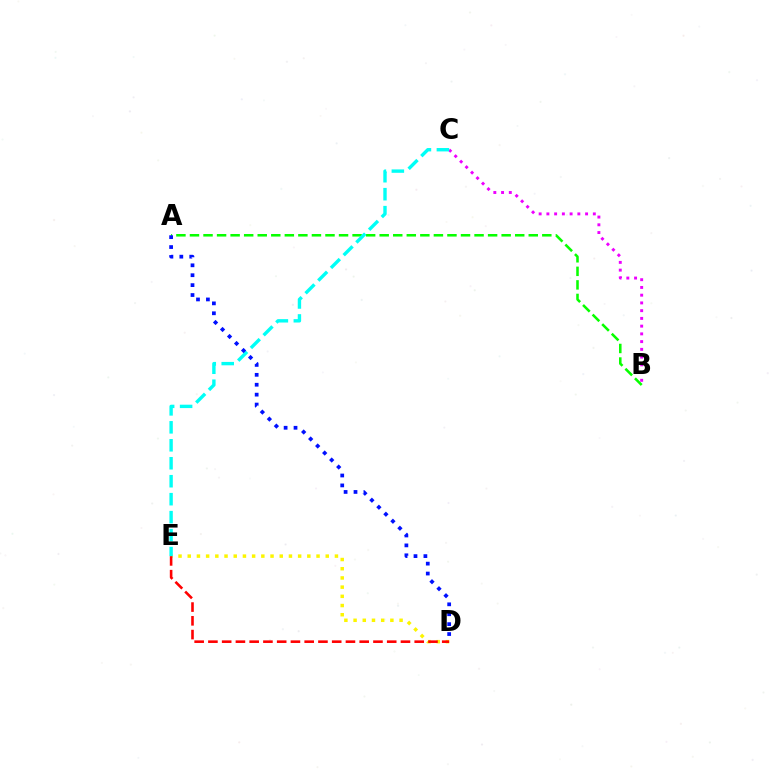{('D', 'E'): [{'color': '#fcf500', 'line_style': 'dotted', 'thickness': 2.5}, {'color': '#ff0000', 'line_style': 'dashed', 'thickness': 1.87}], ('A', 'B'): [{'color': '#08ff00', 'line_style': 'dashed', 'thickness': 1.84}], ('B', 'C'): [{'color': '#ee00ff', 'line_style': 'dotted', 'thickness': 2.1}], ('C', 'E'): [{'color': '#00fff6', 'line_style': 'dashed', 'thickness': 2.44}], ('A', 'D'): [{'color': '#0010ff', 'line_style': 'dotted', 'thickness': 2.69}]}